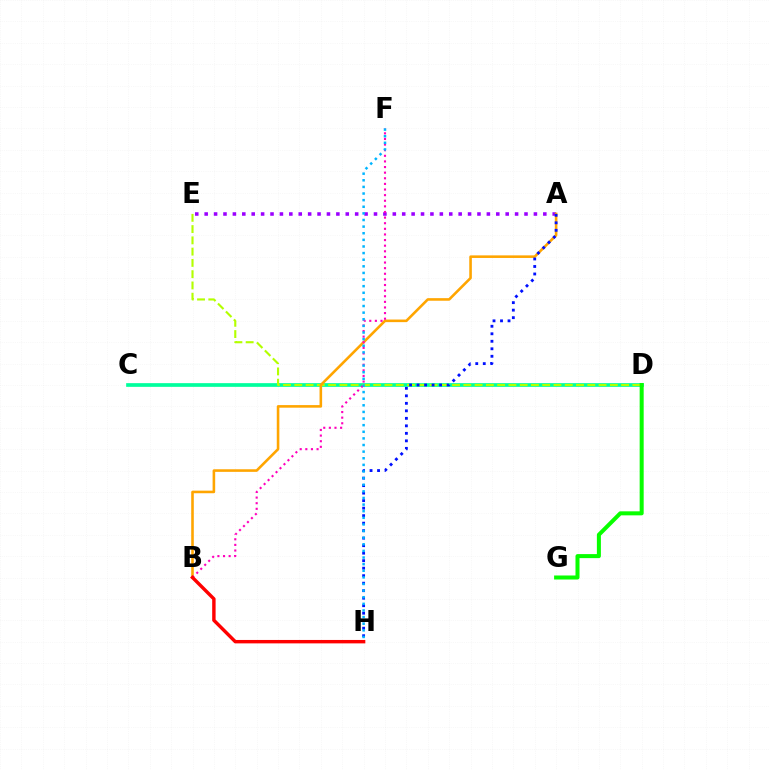{('A', 'E'): [{'color': '#9b00ff', 'line_style': 'dotted', 'thickness': 2.56}], ('C', 'D'): [{'color': '#00ff9d', 'line_style': 'solid', 'thickness': 2.66}], ('D', 'E'): [{'color': '#b3ff00', 'line_style': 'dashed', 'thickness': 1.53}], ('A', 'B'): [{'color': '#ffa500', 'line_style': 'solid', 'thickness': 1.86}], ('B', 'F'): [{'color': '#ff00bd', 'line_style': 'dotted', 'thickness': 1.53}], ('B', 'H'): [{'color': '#ff0000', 'line_style': 'solid', 'thickness': 2.46}], ('D', 'G'): [{'color': '#08ff00', 'line_style': 'solid', 'thickness': 2.89}], ('A', 'H'): [{'color': '#0010ff', 'line_style': 'dotted', 'thickness': 2.04}], ('F', 'H'): [{'color': '#00b5ff', 'line_style': 'dotted', 'thickness': 1.8}]}